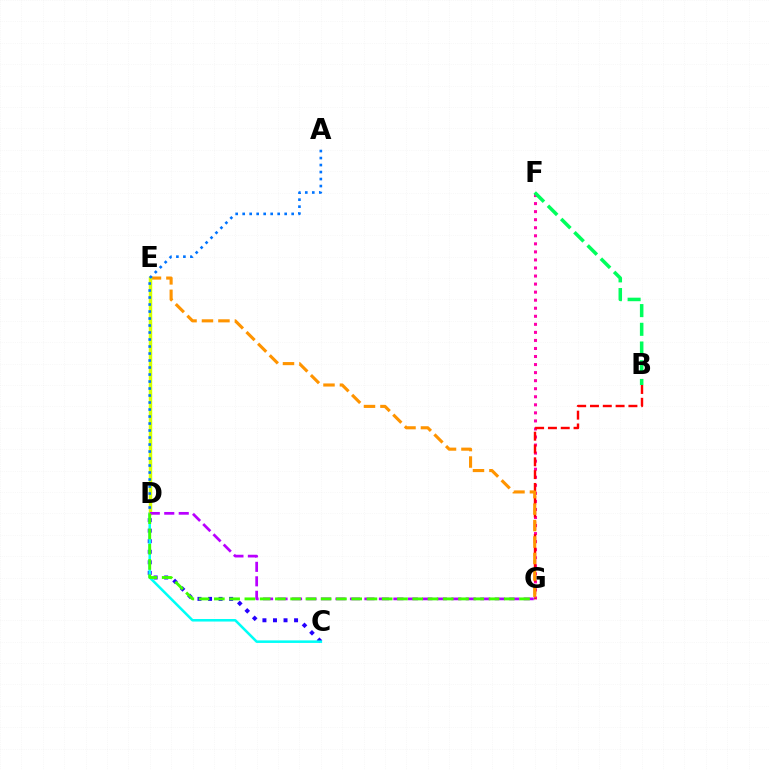{('C', 'D'): [{'color': '#2500ff', 'line_style': 'dotted', 'thickness': 2.86}, {'color': '#00fff6', 'line_style': 'solid', 'thickness': 1.83}], ('F', 'G'): [{'color': '#ff00ac', 'line_style': 'dotted', 'thickness': 2.19}], ('B', 'G'): [{'color': '#ff0000', 'line_style': 'dashed', 'thickness': 1.74}], ('E', 'G'): [{'color': '#ff9400', 'line_style': 'dashed', 'thickness': 2.24}], ('D', 'E'): [{'color': '#d1ff00', 'line_style': 'solid', 'thickness': 2.49}], ('A', 'D'): [{'color': '#0074ff', 'line_style': 'dotted', 'thickness': 1.9}], ('B', 'F'): [{'color': '#00ff5c', 'line_style': 'dashed', 'thickness': 2.54}], ('D', 'G'): [{'color': '#b900ff', 'line_style': 'dashed', 'thickness': 1.97}, {'color': '#3dff00', 'line_style': 'dashed', 'thickness': 2.07}]}